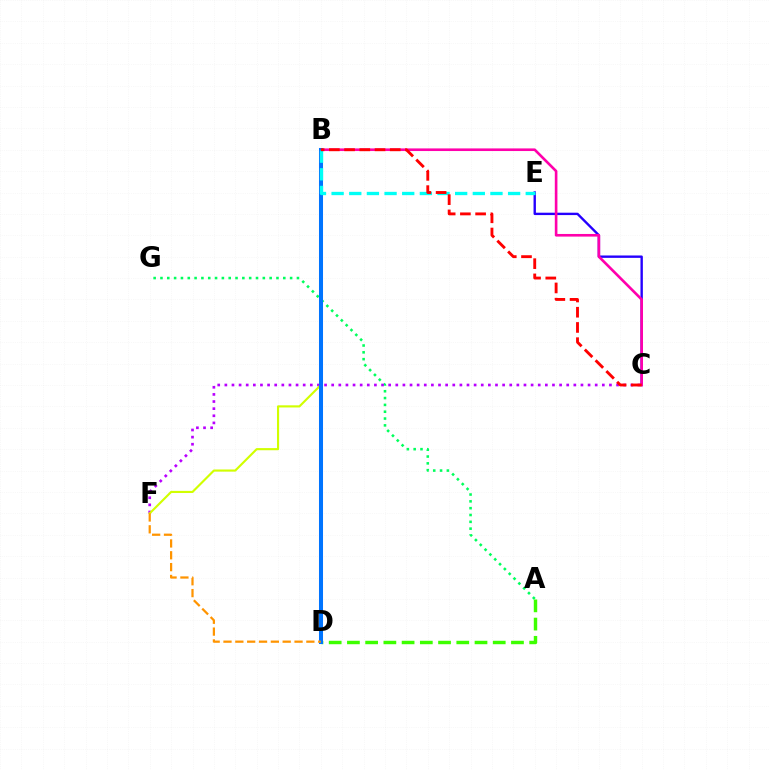{('A', 'G'): [{'color': '#00ff5c', 'line_style': 'dotted', 'thickness': 1.85}], ('C', 'E'): [{'color': '#2500ff', 'line_style': 'solid', 'thickness': 1.72}], ('B', 'C'): [{'color': '#ff00ac', 'line_style': 'solid', 'thickness': 1.89}, {'color': '#ff0000', 'line_style': 'dashed', 'thickness': 2.07}], ('C', 'F'): [{'color': '#b900ff', 'line_style': 'dotted', 'thickness': 1.94}], ('B', 'F'): [{'color': '#d1ff00', 'line_style': 'solid', 'thickness': 1.54}], ('A', 'D'): [{'color': '#3dff00', 'line_style': 'dashed', 'thickness': 2.48}], ('B', 'D'): [{'color': '#0074ff', 'line_style': 'solid', 'thickness': 2.9}], ('B', 'E'): [{'color': '#00fff6', 'line_style': 'dashed', 'thickness': 2.4}], ('D', 'F'): [{'color': '#ff9400', 'line_style': 'dashed', 'thickness': 1.61}]}